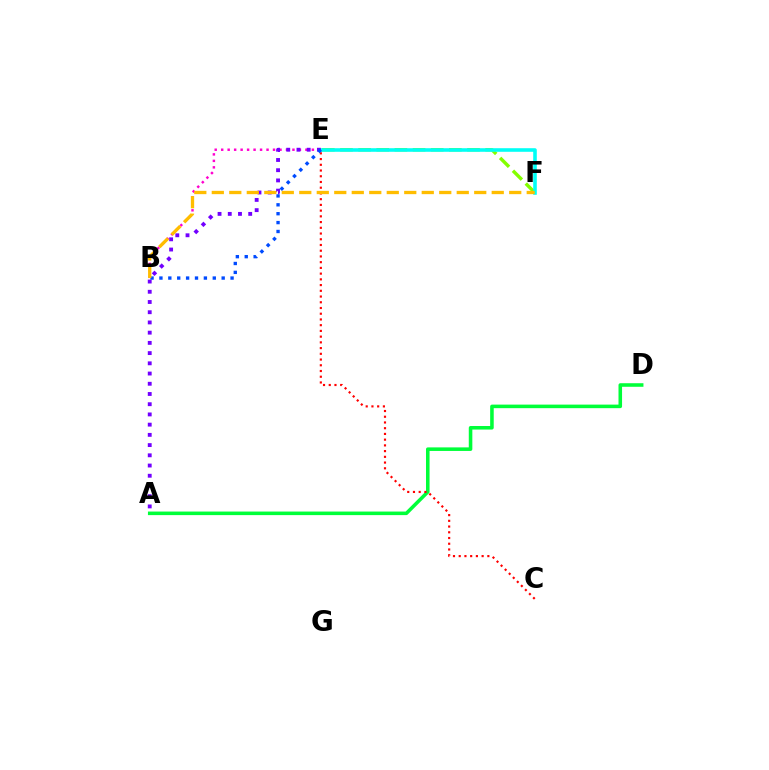{('E', 'F'): [{'color': '#84ff00', 'line_style': 'dashed', 'thickness': 2.47}, {'color': '#00fff6', 'line_style': 'solid', 'thickness': 2.58}], ('B', 'E'): [{'color': '#ff00cf', 'line_style': 'dotted', 'thickness': 1.76}, {'color': '#004bff', 'line_style': 'dotted', 'thickness': 2.42}], ('A', 'D'): [{'color': '#00ff39', 'line_style': 'solid', 'thickness': 2.56}], ('A', 'E'): [{'color': '#7200ff', 'line_style': 'dotted', 'thickness': 2.78}], ('C', 'E'): [{'color': '#ff0000', 'line_style': 'dotted', 'thickness': 1.56}], ('B', 'F'): [{'color': '#ffbd00', 'line_style': 'dashed', 'thickness': 2.38}]}